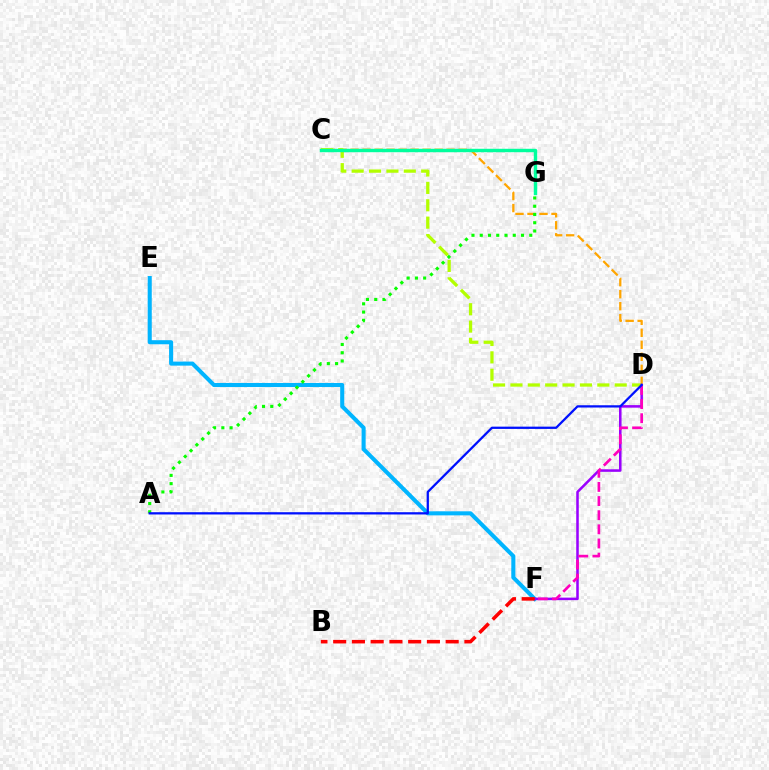{('C', 'D'): [{'color': '#ffa500', 'line_style': 'dashed', 'thickness': 1.63}, {'color': '#b3ff00', 'line_style': 'dashed', 'thickness': 2.36}], ('E', 'F'): [{'color': '#00b5ff', 'line_style': 'solid', 'thickness': 2.93}], ('C', 'G'): [{'color': '#00ff9d', 'line_style': 'solid', 'thickness': 2.47}], ('D', 'F'): [{'color': '#9b00ff', 'line_style': 'solid', 'thickness': 1.83}, {'color': '#ff00bd', 'line_style': 'dashed', 'thickness': 1.92}], ('A', 'G'): [{'color': '#08ff00', 'line_style': 'dotted', 'thickness': 2.24}], ('A', 'D'): [{'color': '#0010ff', 'line_style': 'solid', 'thickness': 1.63}], ('B', 'F'): [{'color': '#ff0000', 'line_style': 'dashed', 'thickness': 2.55}]}